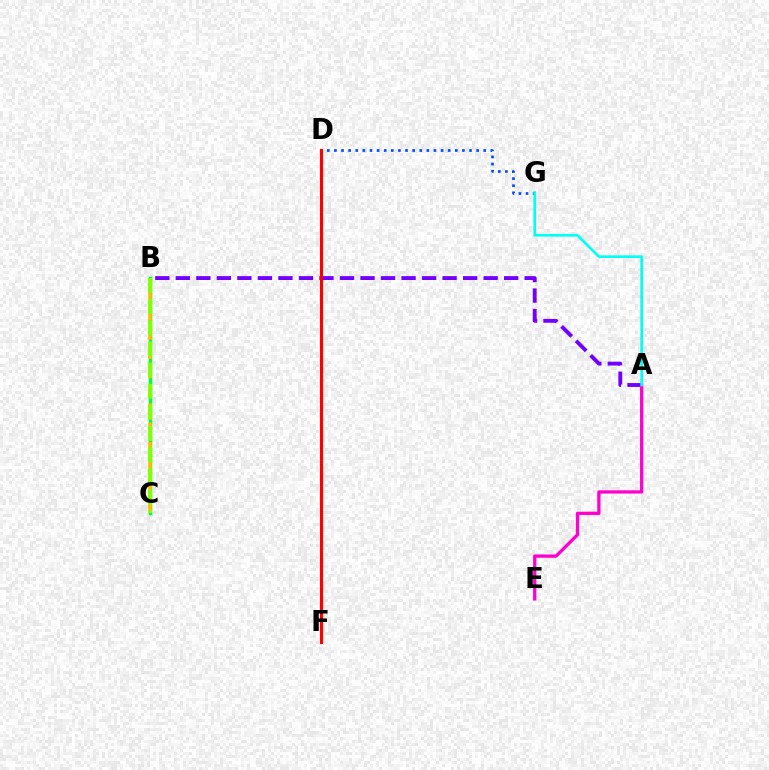{('D', 'G'): [{'color': '#004bff', 'line_style': 'dotted', 'thickness': 1.93}], ('A', 'B'): [{'color': '#7200ff', 'line_style': 'dashed', 'thickness': 2.79}], ('A', 'E'): [{'color': '#ff00cf', 'line_style': 'solid', 'thickness': 2.35}], ('A', 'G'): [{'color': '#00fff6', 'line_style': 'solid', 'thickness': 1.91}], ('B', 'C'): [{'color': '#00ff39', 'line_style': 'solid', 'thickness': 2.52}, {'color': '#ffbd00', 'line_style': 'dashed', 'thickness': 2.61}, {'color': '#84ff00', 'line_style': 'dashed', 'thickness': 2.87}], ('D', 'F'): [{'color': '#ff0000', 'line_style': 'solid', 'thickness': 2.24}]}